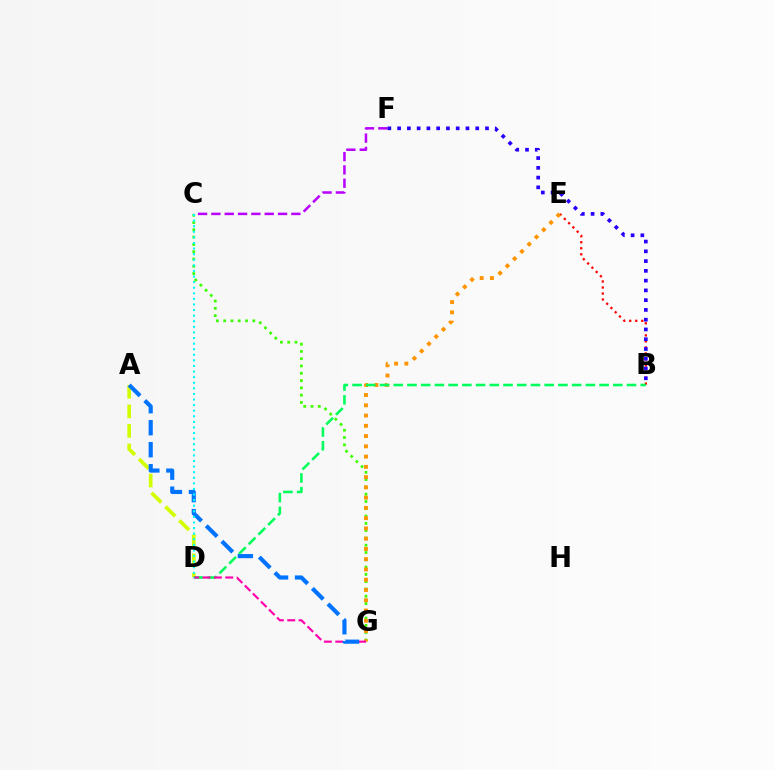{('B', 'E'): [{'color': '#ff0000', 'line_style': 'dotted', 'thickness': 1.64}], ('C', 'F'): [{'color': '#b900ff', 'line_style': 'dashed', 'thickness': 1.81}], ('C', 'G'): [{'color': '#3dff00', 'line_style': 'dotted', 'thickness': 1.98}], ('E', 'G'): [{'color': '#ff9400', 'line_style': 'dotted', 'thickness': 2.79}], ('A', 'D'): [{'color': '#d1ff00', 'line_style': 'dashed', 'thickness': 2.65}], ('B', 'D'): [{'color': '#00ff5c', 'line_style': 'dashed', 'thickness': 1.86}], ('B', 'F'): [{'color': '#2500ff', 'line_style': 'dotted', 'thickness': 2.65}], ('D', 'G'): [{'color': '#ff00ac', 'line_style': 'dashed', 'thickness': 1.54}], ('A', 'G'): [{'color': '#0074ff', 'line_style': 'dashed', 'thickness': 2.99}], ('C', 'D'): [{'color': '#00fff6', 'line_style': 'dotted', 'thickness': 1.52}]}